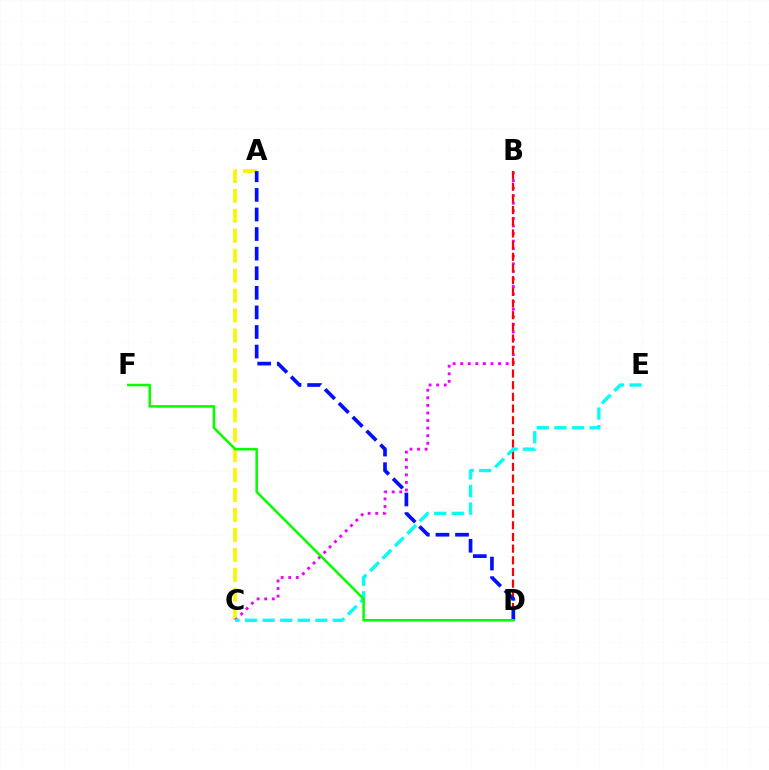{('A', 'C'): [{'color': '#fcf500', 'line_style': 'dashed', 'thickness': 2.71}], ('B', 'C'): [{'color': '#ee00ff', 'line_style': 'dotted', 'thickness': 2.06}], ('B', 'D'): [{'color': '#ff0000', 'line_style': 'dashed', 'thickness': 1.59}], ('A', 'D'): [{'color': '#0010ff', 'line_style': 'dashed', 'thickness': 2.66}], ('C', 'E'): [{'color': '#00fff6', 'line_style': 'dashed', 'thickness': 2.39}], ('D', 'F'): [{'color': '#08ff00', 'line_style': 'solid', 'thickness': 1.84}]}